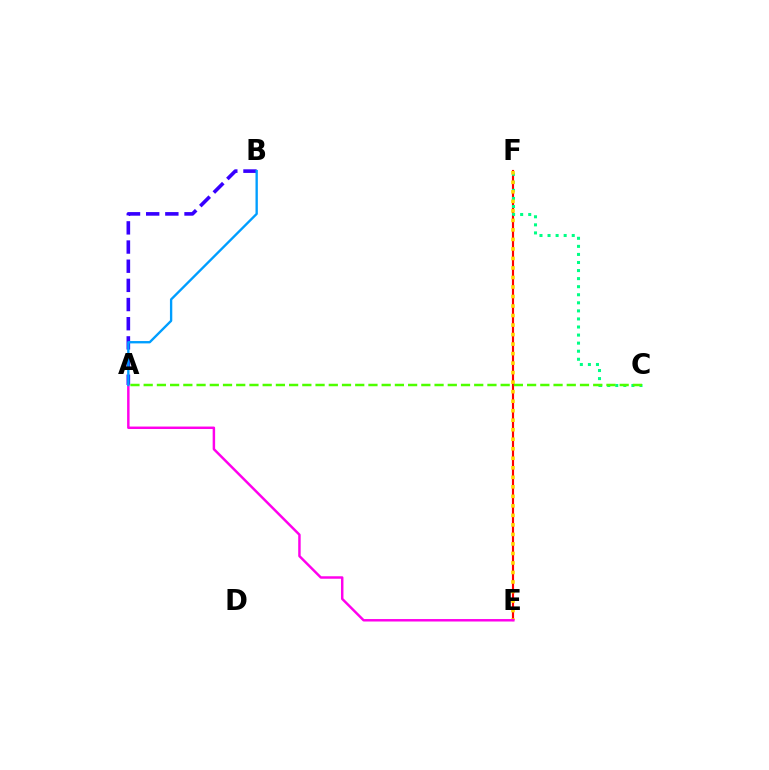{('A', 'B'): [{'color': '#3700ff', 'line_style': 'dashed', 'thickness': 2.6}, {'color': '#009eff', 'line_style': 'solid', 'thickness': 1.69}], ('E', 'F'): [{'color': '#ff0000', 'line_style': 'solid', 'thickness': 1.56}, {'color': '#ffd500', 'line_style': 'dotted', 'thickness': 2.59}], ('C', 'F'): [{'color': '#00ff86', 'line_style': 'dotted', 'thickness': 2.19}], ('A', 'E'): [{'color': '#ff00ed', 'line_style': 'solid', 'thickness': 1.77}], ('A', 'C'): [{'color': '#4fff00', 'line_style': 'dashed', 'thickness': 1.8}]}